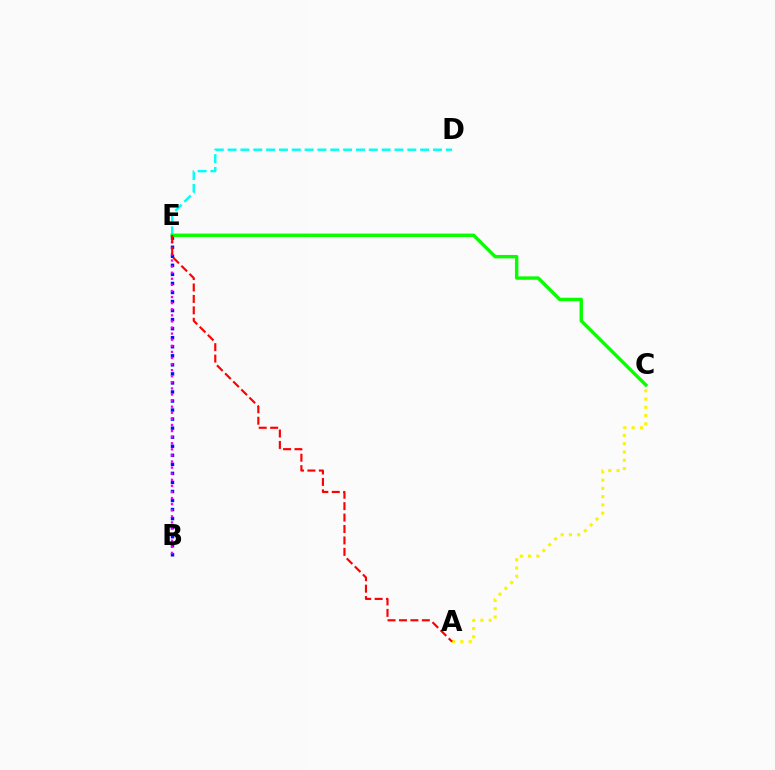{('B', 'E'): [{'color': '#0010ff', 'line_style': 'dotted', 'thickness': 2.46}, {'color': '#ee00ff', 'line_style': 'dotted', 'thickness': 1.65}], ('D', 'E'): [{'color': '#00fff6', 'line_style': 'dashed', 'thickness': 1.74}], ('A', 'C'): [{'color': '#fcf500', 'line_style': 'dotted', 'thickness': 2.25}], ('C', 'E'): [{'color': '#08ff00', 'line_style': 'solid', 'thickness': 2.46}], ('A', 'E'): [{'color': '#ff0000', 'line_style': 'dashed', 'thickness': 1.55}]}